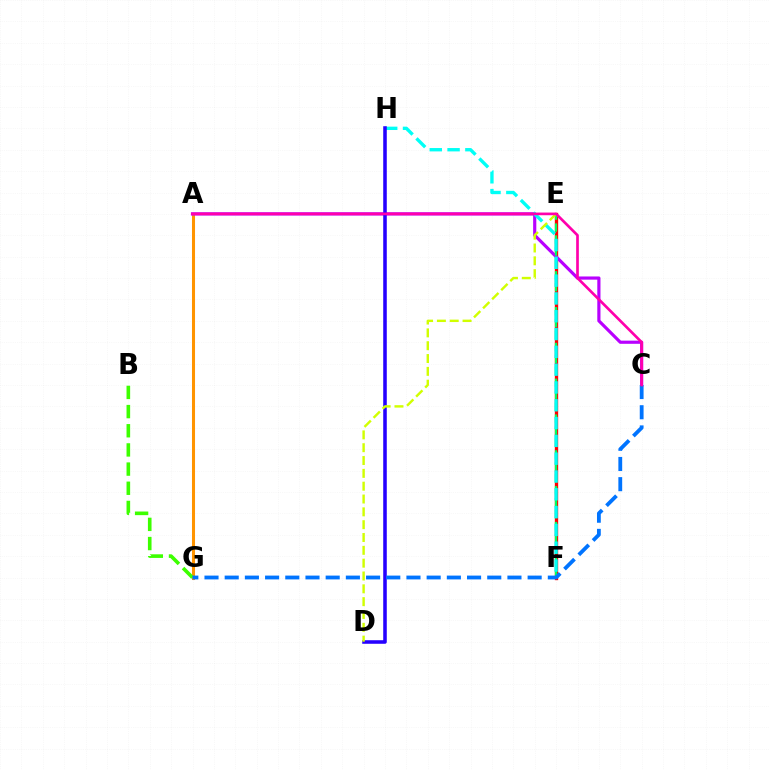{('E', 'F'): [{'color': '#ff0000', 'line_style': 'solid', 'thickness': 2.4}, {'color': '#00ff5c', 'line_style': 'dashed', 'thickness': 1.62}], ('A', 'G'): [{'color': '#ff9400', 'line_style': 'solid', 'thickness': 2.2}], ('A', 'C'): [{'color': '#b900ff', 'line_style': 'solid', 'thickness': 2.29}, {'color': '#ff00ac', 'line_style': 'solid', 'thickness': 1.93}], ('F', 'H'): [{'color': '#00fff6', 'line_style': 'dashed', 'thickness': 2.42}], ('B', 'G'): [{'color': '#3dff00', 'line_style': 'dashed', 'thickness': 2.6}], ('D', 'H'): [{'color': '#2500ff', 'line_style': 'solid', 'thickness': 2.56}], ('D', 'E'): [{'color': '#d1ff00', 'line_style': 'dashed', 'thickness': 1.74}], ('C', 'G'): [{'color': '#0074ff', 'line_style': 'dashed', 'thickness': 2.74}]}